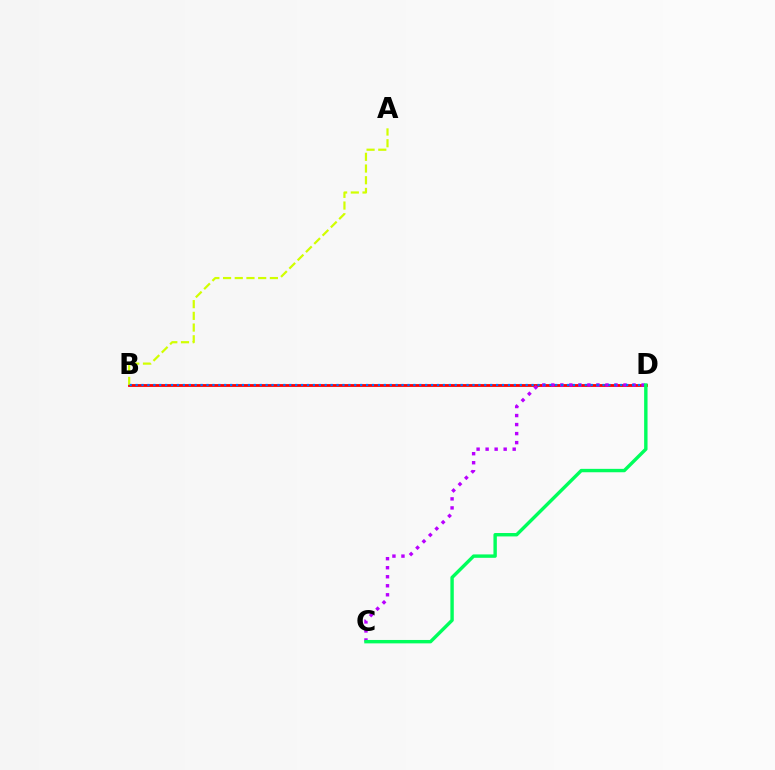{('B', 'D'): [{'color': '#ff0000', 'line_style': 'solid', 'thickness': 2.02}, {'color': '#0074ff', 'line_style': 'dotted', 'thickness': 1.61}], ('A', 'B'): [{'color': '#d1ff00', 'line_style': 'dashed', 'thickness': 1.59}], ('C', 'D'): [{'color': '#b900ff', 'line_style': 'dotted', 'thickness': 2.45}, {'color': '#00ff5c', 'line_style': 'solid', 'thickness': 2.45}]}